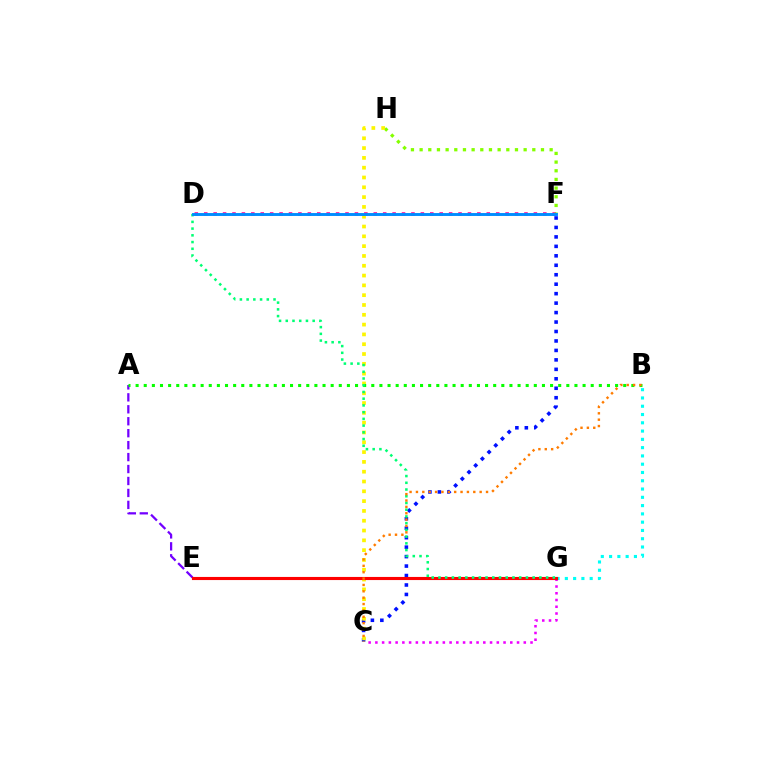{('B', 'G'): [{'color': '#00fff6', 'line_style': 'dotted', 'thickness': 2.25}], ('C', 'F'): [{'color': '#0010ff', 'line_style': 'dotted', 'thickness': 2.57}], ('D', 'F'): [{'color': '#ff0094', 'line_style': 'dotted', 'thickness': 2.56}, {'color': '#008cff', 'line_style': 'solid', 'thickness': 2.09}], ('F', 'H'): [{'color': '#84ff00', 'line_style': 'dotted', 'thickness': 2.36}], ('C', 'H'): [{'color': '#fcf500', 'line_style': 'dotted', 'thickness': 2.66}], ('A', 'E'): [{'color': '#7200ff', 'line_style': 'dashed', 'thickness': 1.62}], ('C', 'G'): [{'color': '#ee00ff', 'line_style': 'dotted', 'thickness': 1.83}], ('E', 'G'): [{'color': '#ff0000', 'line_style': 'solid', 'thickness': 2.24}], ('A', 'B'): [{'color': '#08ff00', 'line_style': 'dotted', 'thickness': 2.21}], ('D', 'G'): [{'color': '#00ff74', 'line_style': 'dotted', 'thickness': 1.83}], ('B', 'C'): [{'color': '#ff7c00', 'line_style': 'dotted', 'thickness': 1.73}]}